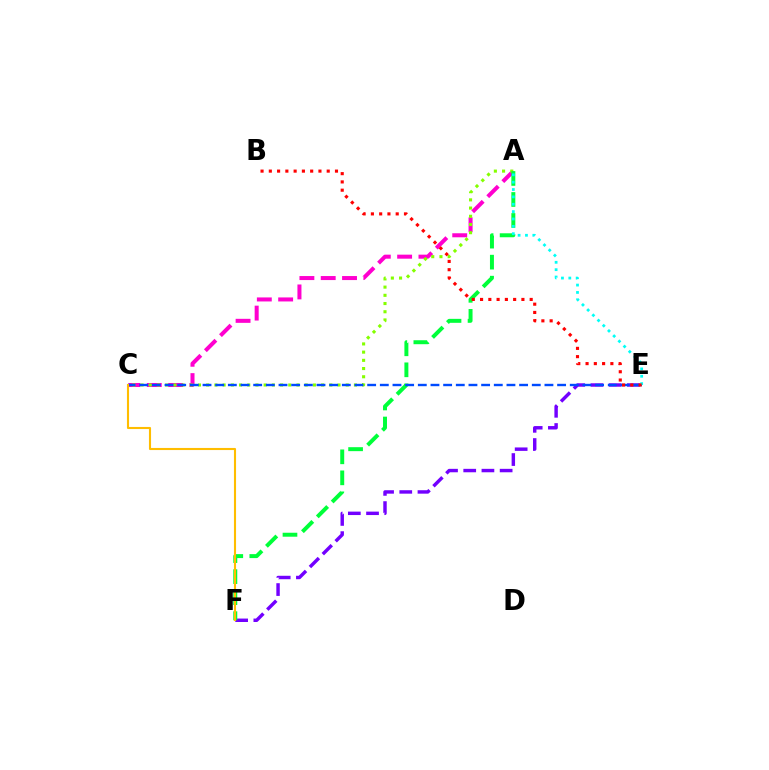{('A', 'C'): [{'color': '#ff00cf', 'line_style': 'dashed', 'thickness': 2.9}, {'color': '#84ff00', 'line_style': 'dotted', 'thickness': 2.23}], ('E', 'F'): [{'color': '#7200ff', 'line_style': 'dashed', 'thickness': 2.47}], ('A', 'F'): [{'color': '#00ff39', 'line_style': 'dashed', 'thickness': 2.86}], ('C', 'E'): [{'color': '#004bff', 'line_style': 'dashed', 'thickness': 1.72}], ('A', 'E'): [{'color': '#00fff6', 'line_style': 'dotted', 'thickness': 2.0}], ('B', 'E'): [{'color': '#ff0000', 'line_style': 'dotted', 'thickness': 2.25}], ('C', 'F'): [{'color': '#ffbd00', 'line_style': 'solid', 'thickness': 1.52}]}